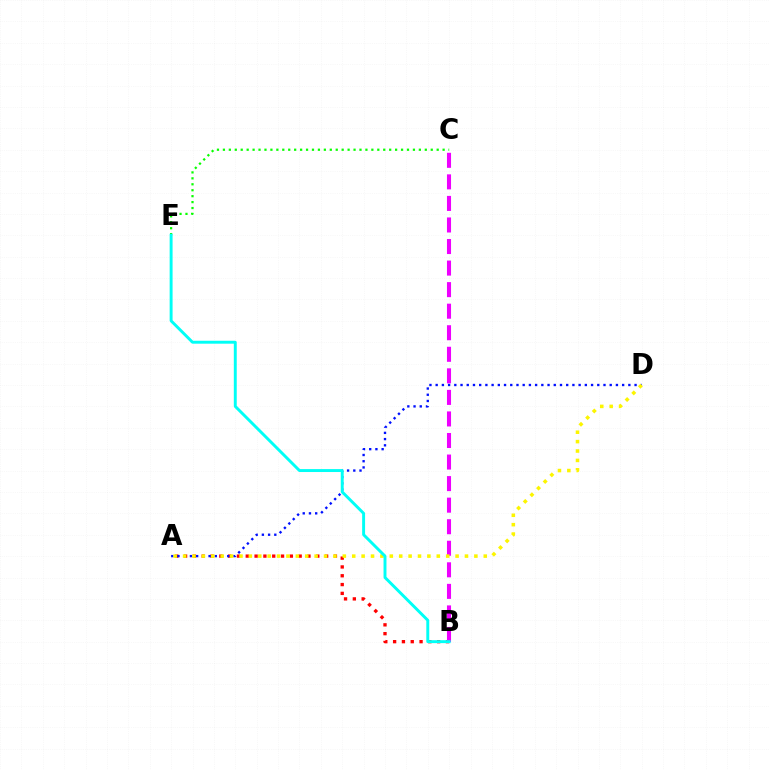{('C', 'E'): [{'color': '#08ff00', 'line_style': 'dotted', 'thickness': 1.61}], ('A', 'B'): [{'color': '#ff0000', 'line_style': 'dotted', 'thickness': 2.39}], ('B', 'C'): [{'color': '#ee00ff', 'line_style': 'dashed', 'thickness': 2.93}], ('A', 'D'): [{'color': '#0010ff', 'line_style': 'dotted', 'thickness': 1.69}, {'color': '#fcf500', 'line_style': 'dotted', 'thickness': 2.55}], ('B', 'E'): [{'color': '#00fff6', 'line_style': 'solid', 'thickness': 2.11}]}